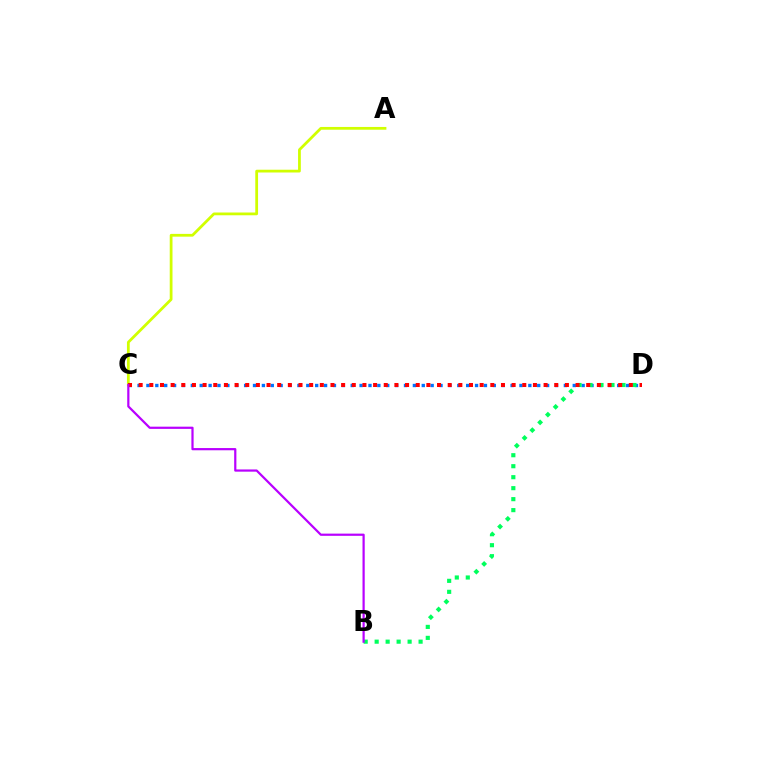{('A', 'C'): [{'color': '#d1ff00', 'line_style': 'solid', 'thickness': 1.99}], ('C', 'D'): [{'color': '#0074ff', 'line_style': 'dotted', 'thickness': 2.41}, {'color': '#ff0000', 'line_style': 'dotted', 'thickness': 2.9}], ('B', 'D'): [{'color': '#00ff5c', 'line_style': 'dotted', 'thickness': 2.98}], ('B', 'C'): [{'color': '#b900ff', 'line_style': 'solid', 'thickness': 1.59}]}